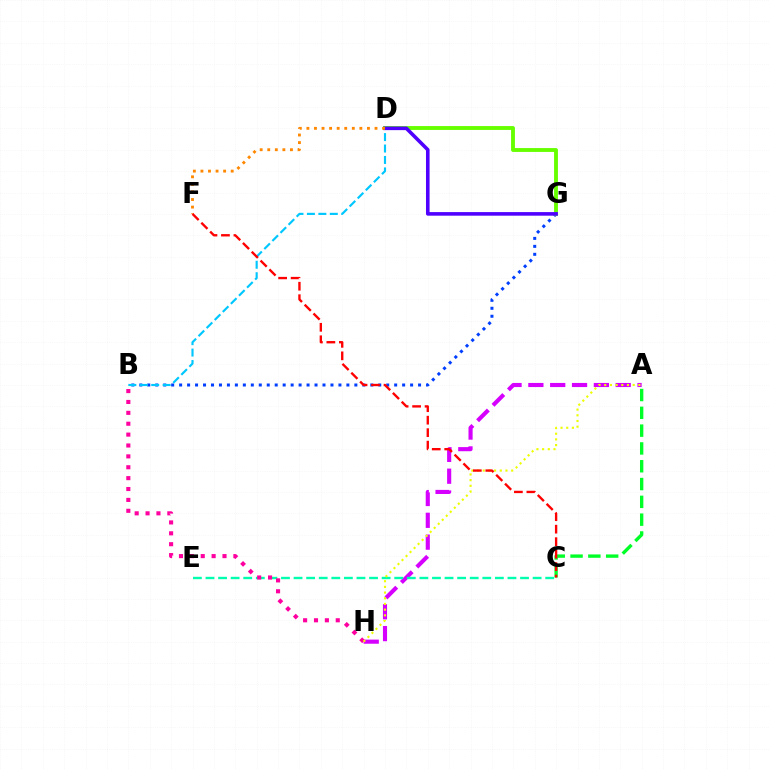{('A', 'H'): [{'color': '#d600ff', 'line_style': 'dashed', 'thickness': 2.97}, {'color': '#eeff00', 'line_style': 'dotted', 'thickness': 1.55}], ('C', 'E'): [{'color': '#00ffaf', 'line_style': 'dashed', 'thickness': 1.71}], ('B', 'G'): [{'color': '#003fff', 'line_style': 'dotted', 'thickness': 2.16}], ('A', 'C'): [{'color': '#00ff27', 'line_style': 'dashed', 'thickness': 2.42}], ('B', 'H'): [{'color': '#ff00a0', 'line_style': 'dotted', 'thickness': 2.96}], ('D', 'G'): [{'color': '#66ff00', 'line_style': 'solid', 'thickness': 2.79}, {'color': '#4f00ff', 'line_style': 'solid', 'thickness': 2.59}], ('B', 'D'): [{'color': '#00c7ff', 'line_style': 'dashed', 'thickness': 1.55}], ('D', 'F'): [{'color': '#ff8800', 'line_style': 'dotted', 'thickness': 2.06}], ('C', 'F'): [{'color': '#ff0000', 'line_style': 'dashed', 'thickness': 1.7}]}